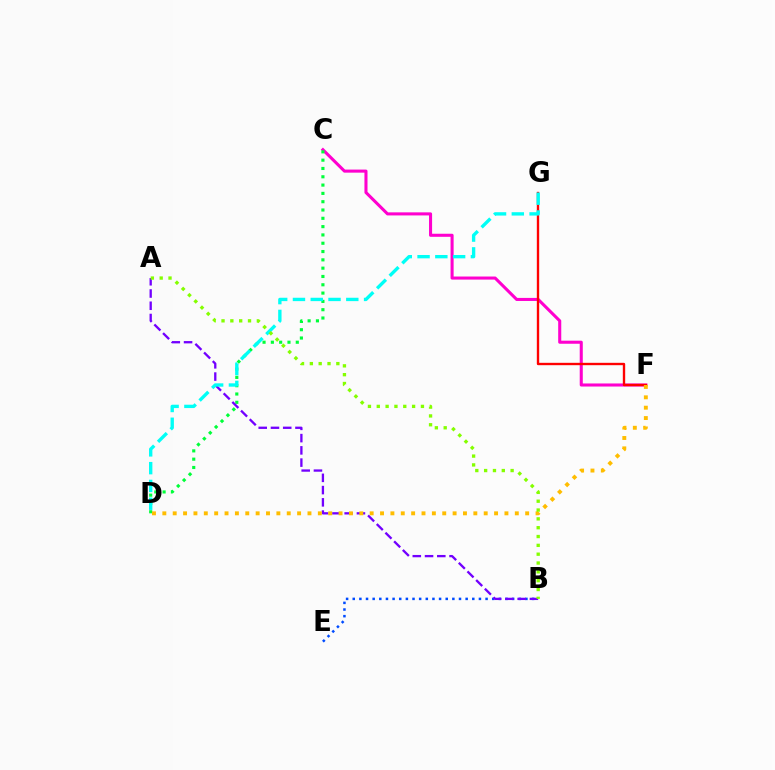{('C', 'F'): [{'color': '#ff00cf', 'line_style': 'solid', 'thickness': 2.21}], ('B', 'E'): [{'color': '#004bff', 'line_style': 'dotted', 'thickness': 1.8}], ('C', 'D'): [{'color': '#00ff39', 'line_style': 'dotted', 'thickness': 2.26}], ('A', 'B'): [{'color': '#7200ff', 'line_style': 'dashed', 'thickness': 1.66}, {'color': '#84ff00', 'line_style': 'dotted', 'thickness': 2.4}], ('F', 'G'): [{'color': '#ff0000', 'line_style': 'solid', 'thickness': 1.7}], ('D', 'F'): [{'color': '#ffbd00', 'line_style': 'dotted', 'thickness': 2.82}], ('D', 'G'): [{'color': '#00fff6', 'line_style': 'dashed', 'thickness': 2.42}]}